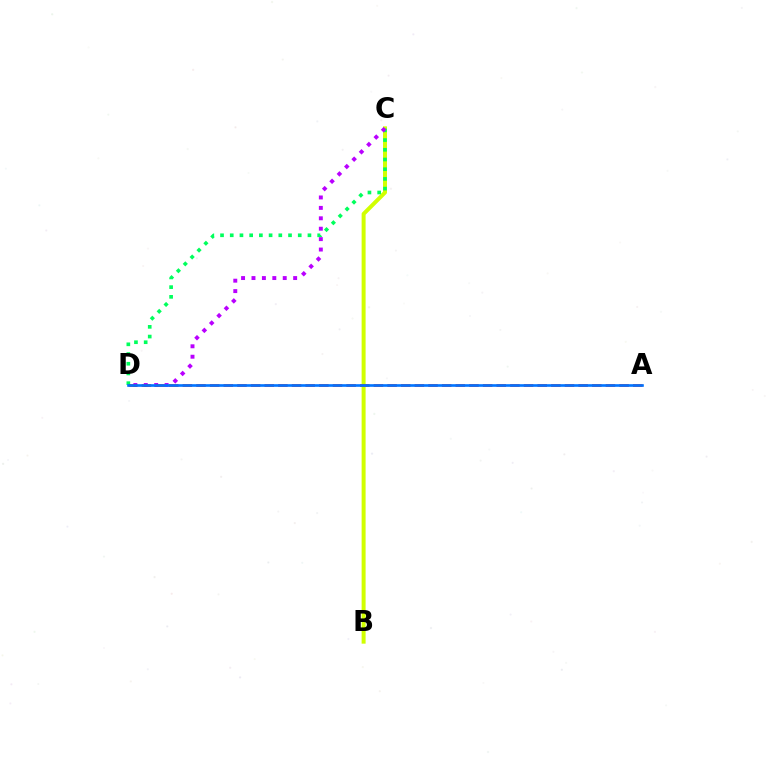{('B', 'C'): [{'color': '#d1ff00', 'line_style': 'solid', 'thickness': 2.87}], ('C', 'D'): [{'color': '#00ff5c', 'line_style': 'dotted', 'thickness': 2.64}, {'color': '#b900ff', 'line_style': 'dotted', 'thickness': 2.83}], ('A', 'D'): [{'color': '#ff0000', 'line_style': 'dashed', 'thickness': 1.85}, {'color': '#0074ff', 'line_style': 'solid', 'thickness': 1.9}]}